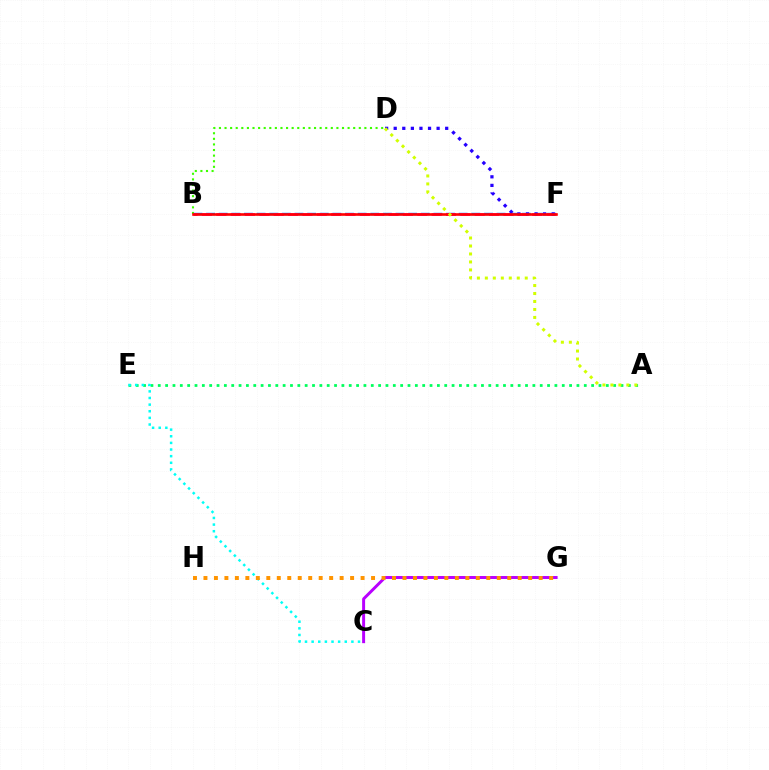{('B', 'D'): [{'color': '#3dff00', 'line_style': 'dotted', 'thickness': 1.52}], ('A', 'E'): [{'color': '#00ff5c', 'line_style': 'dotted', 'thickness': 2.0}], ('C', 'E'): [{'color': '#00fff6', 'line_style': 'dotted', 'thickness': 1.8}], ('B', 'F'): [{'color': '#0074ff', 'line_style': 'dashed', 'thickness': 1.72}, {'color': '#ff00ac', 'line_style': 'dashed', 'thickness': 1.95}, {'color': '#ff0000', 'line_style': 'solid', 'thickness': 1.88}], ('D', 'F'): [{'color': '#2500ff', 'line_style': 'dotted', 'thickness': 2.33}], ('C', 'G'): [{'color': '#b900ff', 'line_style': 'solid', 'thickness': 2.13}], ('G', 'H'): [{'color': '#ff9400', 'line_style': 'dotted', 'thickness': 2.85}], ('A', 'D'): [{'color': '#d1ff00', 'line_style': 'dotted', 'thickness': 2.17}]}